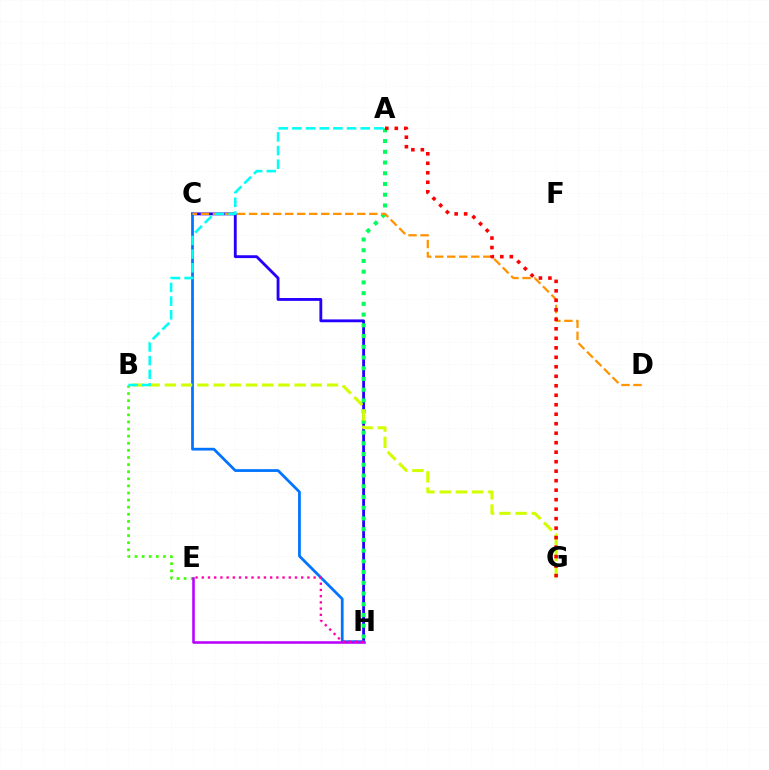{('B', 'E'): [{'color': '#3dff00', 'line_style': 'dotted', 'thickness': 1.93}], ('C', 'H'): [{'color': '#2500ff', 'line_style': 'solid', 'thickness': 2.04}, {'color': '#0074ff', 'line_style': 'solid', 'thickness': 1.98}], ('A', 'H'): [{'color': '#00ff5c', 'line_style': 'dotted', 'thickness': 2.91}], ('C', 'D'): [{'color': '#ff9400', 'line_style': 'dashed', 'thickness': 1.63}], ('B', 'G'): [{'color': '#d1ff00', 'line_style': 'dashed', 'thickness': 2.2}], ('E', 'H'): [{'color': '#b900ff', 'line_style': 'solid', 'thickness': 1.84}, {'color': '#ff00ac', 'line_style': 'dotted', 'thickness': 1.69}], ('A', 'G'): [{'color': '#ff0000', 'line_style': 'dotted', 'thickness': 2.58}], ('A', 'B'): [{'color': '#00fff6', 'line_style': 'dashed', 'thickness': 1.86}]}